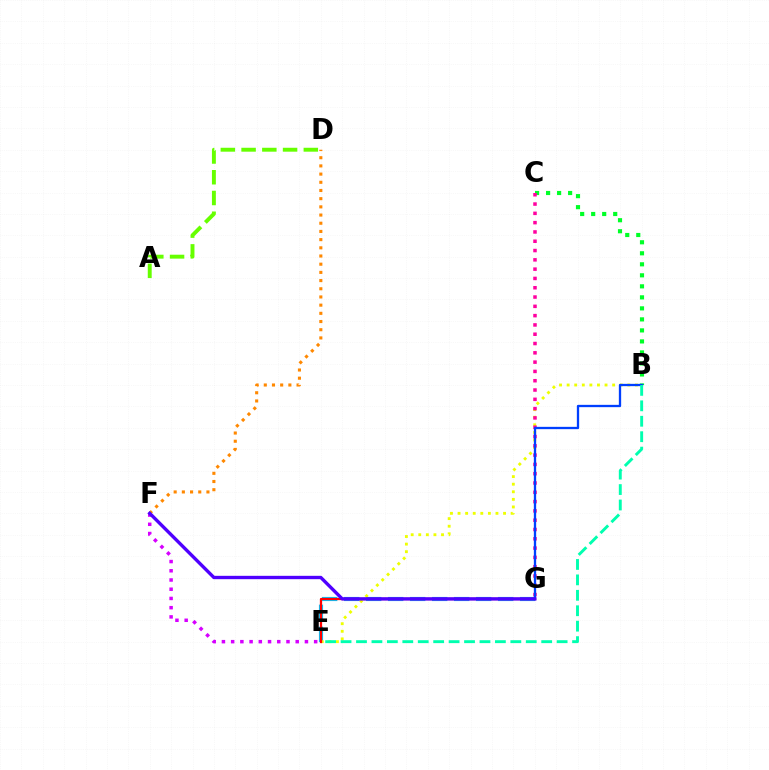{('D', 'F'): [{'color': '#ff8800', 'line_style': 'dotted', 'thickness': 2.23}], ('B', 'C'): [{'color': '#00ff27', 'line_style': 'dotted', 'thickness': 2.99}], ('E', 'G'): [{'color': '#00c7ff', 'line_style': 'dashed', 'thickness': 2.99}, {'color': '#ff0000', 'line_style': 'solid', 'thickness': 1.62}], ('A', 'D'): [{'color': '#66ff00', 'line_style': 'dashed', 'thickness': 2.82}], ('B', 'E'): [{'color': '#eeff00', 'line_style': 'dotted', 'thickness': 2.06}, {'color': '#00ffaf', 'line_style': 'dashed', 'thickness': 2.1}], ('E', 'F'): [{'color': '#d600ff', 'line_style': 'dotted', 'thickness': 2.51}], ('C', 'G'): [{'color': '#ff00a0', 'line_style': 'dotted', 'thickness': 2.53}], ('B', 'G'): [{'color': '#003fff', 'line_style': 'solid', 'thickness': 1.66}], ('F', 'G'): [{'color': '#4f00ff', 'line_style': 'solid', 'thickness': 2.42}]}